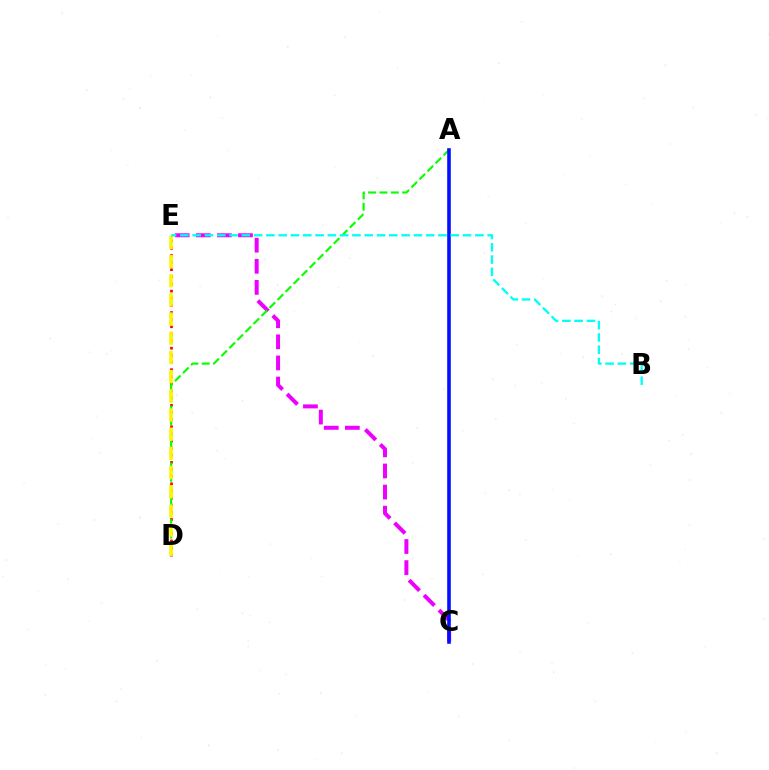{('C', 'E'): [{'color': '#ee00ff', 'line_style': 'dashed', 'thickness': 2.87}], ('D', 'E'): [{'color': '#ff0000', 'line_style': 'dotted', 'thickness': 1.94}, {'color': '#fcf500', 'line_style': 'dashed', 'thickness': 2.61}], ('A', 'D'): [{'color': '#08ff00', 'line_style': 'dashed', 'thickness': 1.54}], ('A', 'C'): [{'color': '#0010ff', 'line_style': 'solid', 'thickness': 2.59}], ('B', 'E'): [{'color': '#00fff6', 'line_style': 'dashed', 'thickness': 1.67}]}